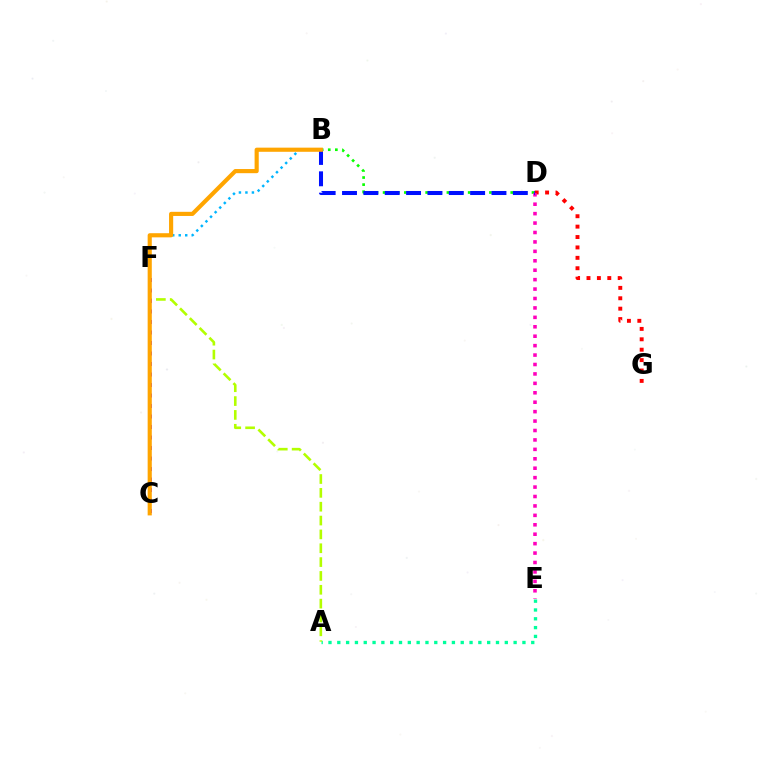{('B', 'D'): [{'color': '#08ff00', 'line_style': 'dotted', 'thickness': 1.93}, {'color': '#0010ff', 'line_style': 'dashed', 'thickness': 2.9}], ('A', 'E'): [{'color': '#00ff9d', 'line_style': 'dotted', 'thickness': 2.4}], ('D', 'G'): [{'color': '#ff0000', 'line_style': 'dotted', 'thickness': 2.83}], ('D', 'E'): [{'color': '#ff00bd', 'line_style': 'dotted', 'thickness': 2.56}], ('A', 'F'): [{'color': '#b3ff00', 'line_style': 'dashed', 'thickness': 1.88}], ('C', 'F'): [{'color': '#9b00ff', 'line_style': 'dotted', 'thickness': 2.85}], ('B', 'C'): [{'color': '#00b5ff', 'line_style': 'dotted', 'thickness': 1.76}, {'color': '#ffa500', 'line_style': 'solid', 'thickness': 2.98}]}